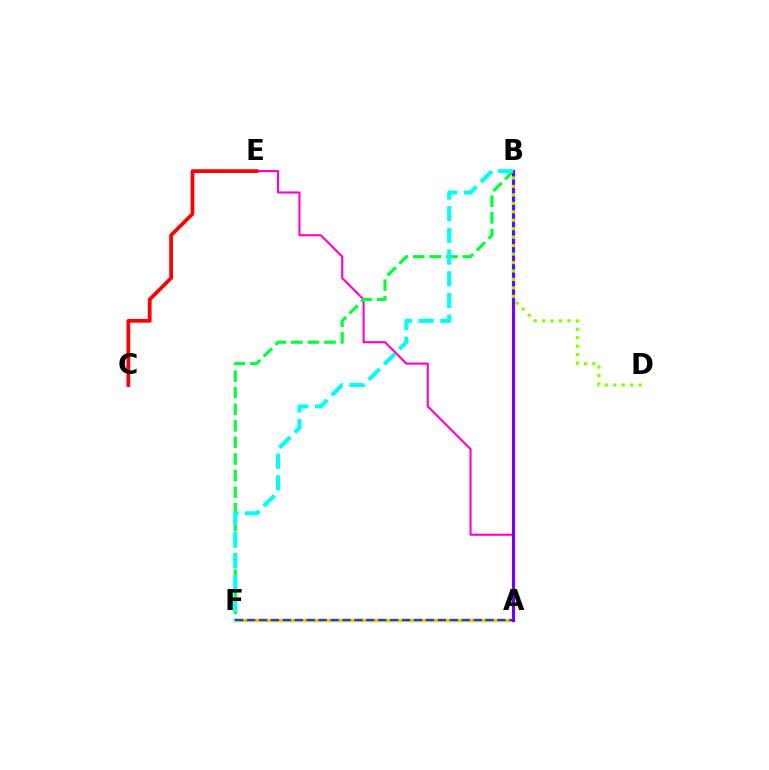{('A', 'E'): [{'color': '#ff00cf', 'line_style': 'solid', 'thickness': 1.53}], ('A', 'F'): [{'color': '#ffbd00', 'line_style': 'solid', 'thickness': 2.41}, {'color': '#004bff', 'line_style': 'dashed', 'thickness': 1.62}], ('B', 'F'): [{'color': '#00ff39', 'line_style': 'dashed', 'thickness': 2.25}, {'color': '#00fff6', 'line_style': 'dashed', 'thickness': 2.94}], ('A', 'B'): [{'color': '#7200ff', 'line_style': 'solid', 'thickness': 2.27}], ('B', 'D'): [{'color': '#84ff00', 'line_style': 'dotted', 'thickness': 2.3}], ('C', 'E'): [{'color': '#ff0000', 'line_style': 'solid', 'thickness': 2.69}]}